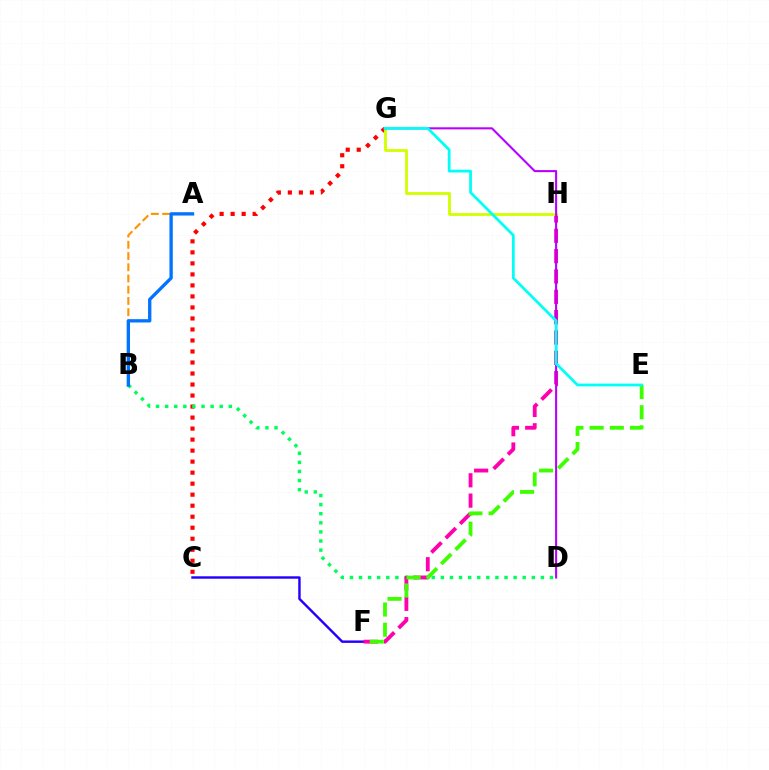{('C', 'G'): [{'color': '#ff0000', 'line_style': 'dotted', 'thickness': 2.99}], ('A', 'B'): [{'color': '#ff9400', 'line_style': 'dashed', 'thickness': 1.53}, {'color': '#0074ff', 'line_style': 'solid', 'thickness': 2.39}], ('C', 'F'): [{'color': '#2500ff', 'line_style': 'solid', 'thickness': 1.75}], ('B', 'D'): [{'color': '#00ff5c', 'line_style': 'dotted', 'thickness': 2.47}], ('F', 'H'): [{'color': '#ff00ac', 'line_style': 'dashed', 'thickness': 2.76}], ('G', 'H'): [{'color': '#d1ff00', 'line_style': 'solid', 'thickness': 2.03}], ('D', 'G'): [{'color': '#b900ff', 'line_style': 'solid', 'thickness': 1.5}], ('E', 'F'): [{'color': '#3dff00', 'line_style': 'dashed', 'thickness': 2.74}], ('E', 'G'): [{'color': '#00fff6', 'line_style': 'solid', 'thickness': 1.98}]}